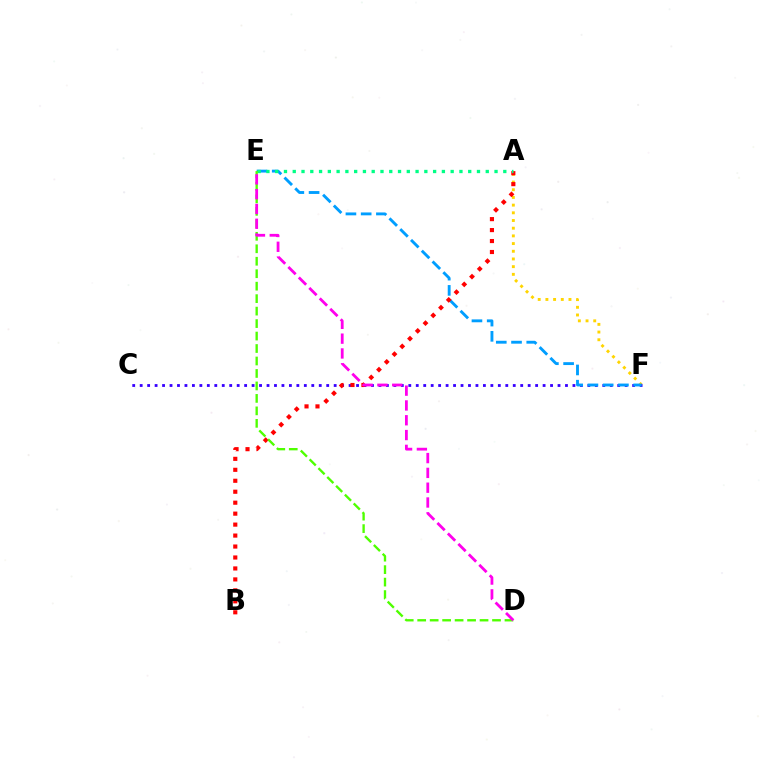{('A', 'F'): [{'color': '#ffd500', 'line_style': 'dotted', 'thickness': 2.09}], ('C', 'F'): [{'color': '#3700ff', 'line_style': 'dotted', 'thickness': 2.03}], ('E', 'F'): [{'color': '#009eff', 'line_style': 'dashed', 'thickness': 2.07}], ('A', 'B'): [{'color': '#ff0000', 'line_style': 'dotted', 'thickness': 2.98}], ('A', 'E'): [{'color': '#00ff86', 'line_style': 'dotted', 'thickness': 2.38}], ('D', 'E'): [{'color': '#4fff00', 'line_style': 'dashed', 'thickness': 1.69}, {'color': '#ff00ed', 'line_style': 'dashed', 'thickness': 2.01}]}